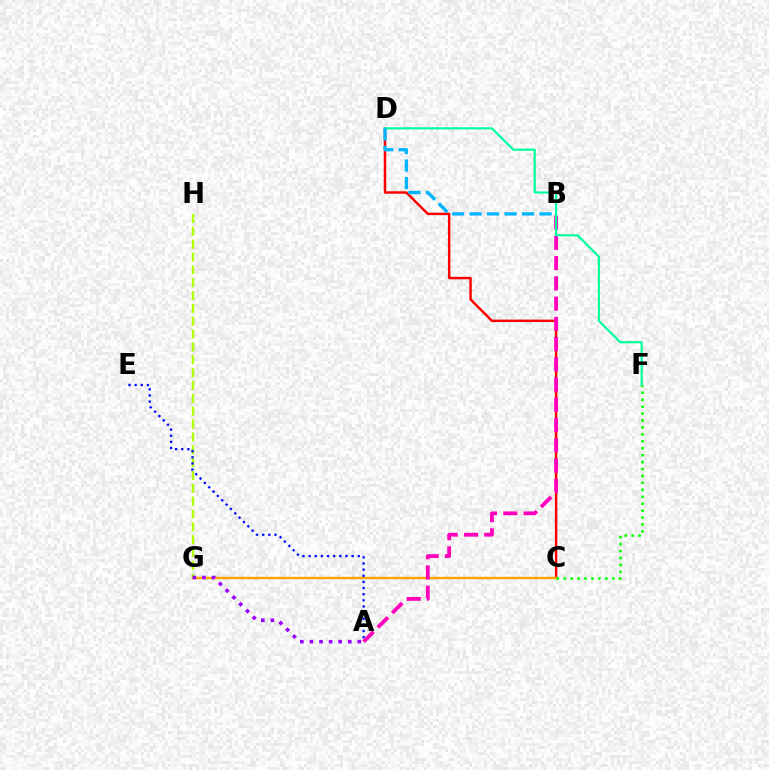{('C', 'D'): [{'color': '#ff0000', 'line_style': 'solid', 'thickness': 1.78}], ('C', 'G'): [{'color': '#ffa500', 'line_style': 'solid', 'thickness': 1.75}], ('G', 'H'): [{'color': '#b3ff00', 'line_style': 'dashed', 'thickness': 1.75}], ('A', 'E'): [{'color': '#0010ff', 'line_style': 'dotted', 'thickness': 1.67}], ('A', 'B'): [{'color': '#ff00bd', 'line_style': 'dashed', 'thickness': 2.75}], ('A', 'G'): [{'color': '#9b00ff', 'line_style': 'dotted', 'thickness': 2.6}], ('D', 'F'): [{'color': '#00ff9d', 'line_style': 'solid', 'thickness': 1.56}], ('C', 'F'): [{'color': '#08ff00', 'line_style': 'dotted', 'thickness': 1.88}], ('B', 'D'): [{'color': '#00b5ff', 'line_style': 'dashed', 'thickness': 2.38}]}